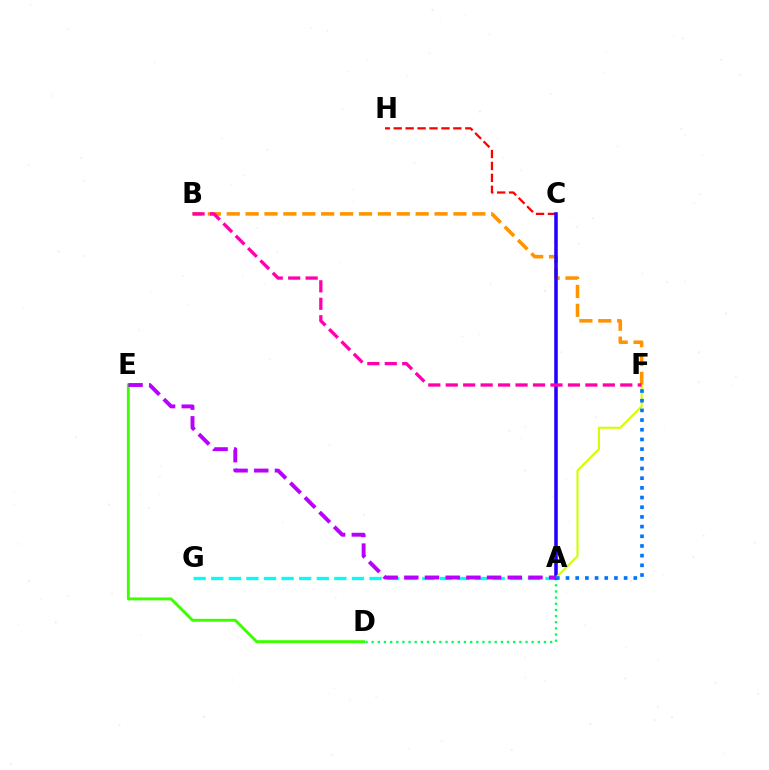{('A', 'D'): [{'color': '#00ff5c', 'line_style': 'dotted', 'thickness': 1.67}], ('C', 'H'): [{'color': '#ff0000', 'line_style': 'dashed', 'thickness': 1.62}], ('B', 'F'): [{'color': '#ff9400', 'line_style': 'dashed', 'thickness': 2.57}, {'color': '#ff00ac', 'line_style': 'dashed', 'thickness': 2.37}], ('A', 'G'): [{'color': '#00fff6', 'line_style': 'dashed', 'thickness': 2.39}], ('A', 'C'): [{'color': '#2500ff', 'line_style': 'solid', 'thickness': 2.55}], ('A', 'F'): [{'color': '#d1ff00', 'line_style': 'solid', 'thickness': 1.51}, {'color': '#0074ff', 'line_style': 'dotted', 'thickness': 2.63}], ('D', 'E'): [{'color': '#3dff00', 'line_style': 'solid', 'thickness': 2.1}], ('A', 'E'): [{'color': '#b900ff', 'line_style': 'dashed', 'thickness': 2.81}]}